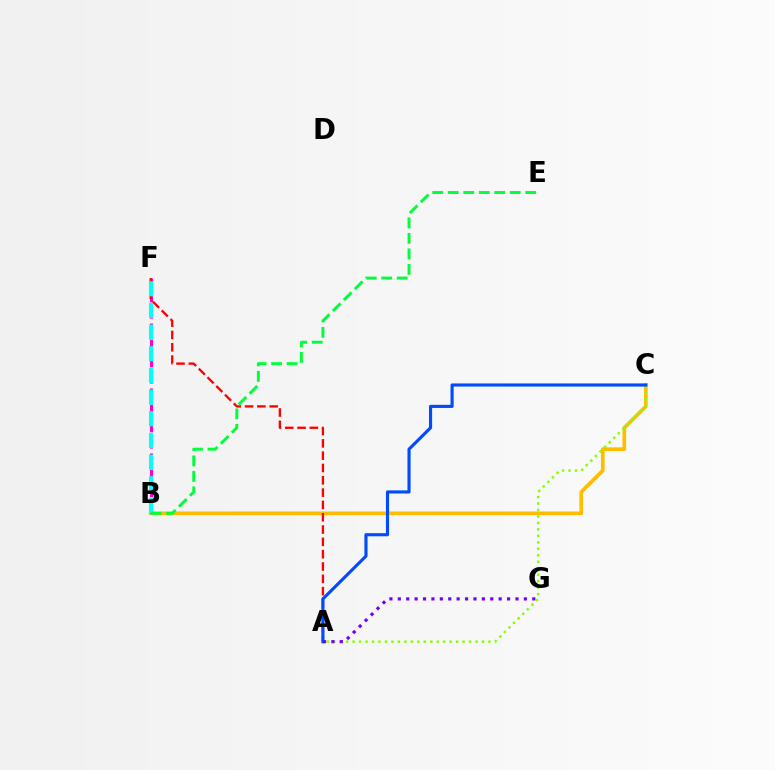{('B', 'C'): [{'color': '#ffbd00', 'line_style': 'solid', 'thickness': 2.66}], ('A', 'C'): [{'color': '#84ff00', 'line_style': 'dotted', 'thickness': 1.76}, {'color': '#004bff', 'line_style': 'solid', 'thickness': 2.25}], ('B', 'F'): [{'color': '#ff00cf', 'line_style': 'dashed', 'thickness': 2.21}, {'color': '#00fff6', 'line_style': 'dashed', 'thickness': 2.94}], ('A', 'F'): [{'color': '#ff0000', 'line_style': 'dashed', 'thickness': 1.67}], ('B', 'E'): [{'color': '#00ff39', 'line_style': 'dashed', 'thickness': 2.11}], ('A', 'G'): [{'color': '#7200ff', 'line_style': 'dotted', 'thickness': 2.28}]}